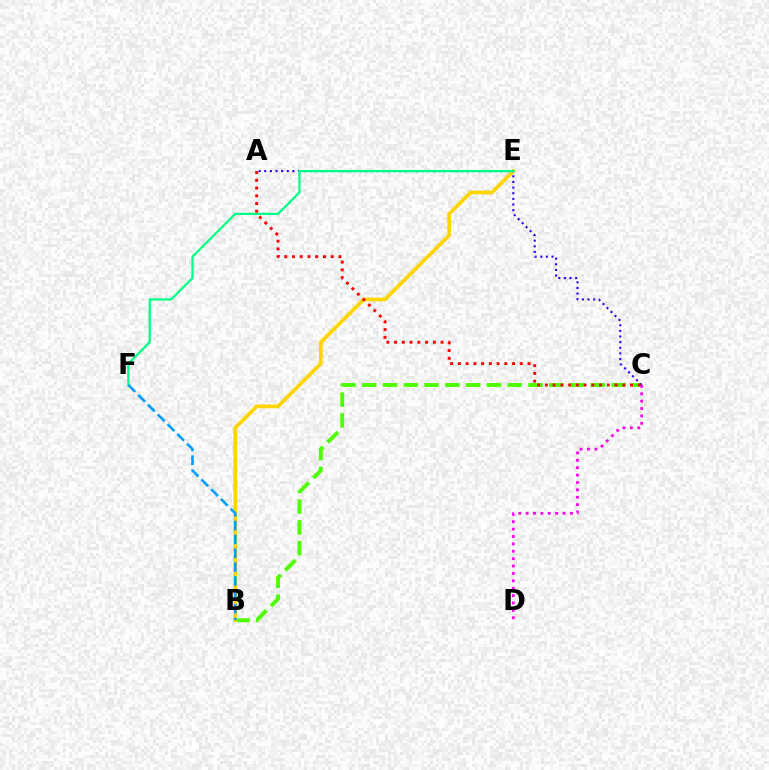{('B', 'C'): [{'color': '#4fff00', 'line_style': 'dashed', 'thickness': 2.82}], ('B', 'E'): [{'color': '#ffd500', 'line_style': 'solid', 'thickness': 2.68}], ('A', 'C'): [{'color': '#3700ff', 'line_style': 'dotted', 'thickness': 1.53}, {'color': '#ff0000', 'line_style': 'dotted', 'thickness': 2.1}], ('E', 'F'): [{'color': '#00ff86', 'line_style': 'solid', 'thickness': 1.62}], ('B', 'F'): [{'color': '#009eff', 'line_style': 'dashed', 'thickness': 1.88}], ('C', 'D'): [{'color': '#ff00ed', 'line_style': 'dotted', 'thickness': 2.01}]}